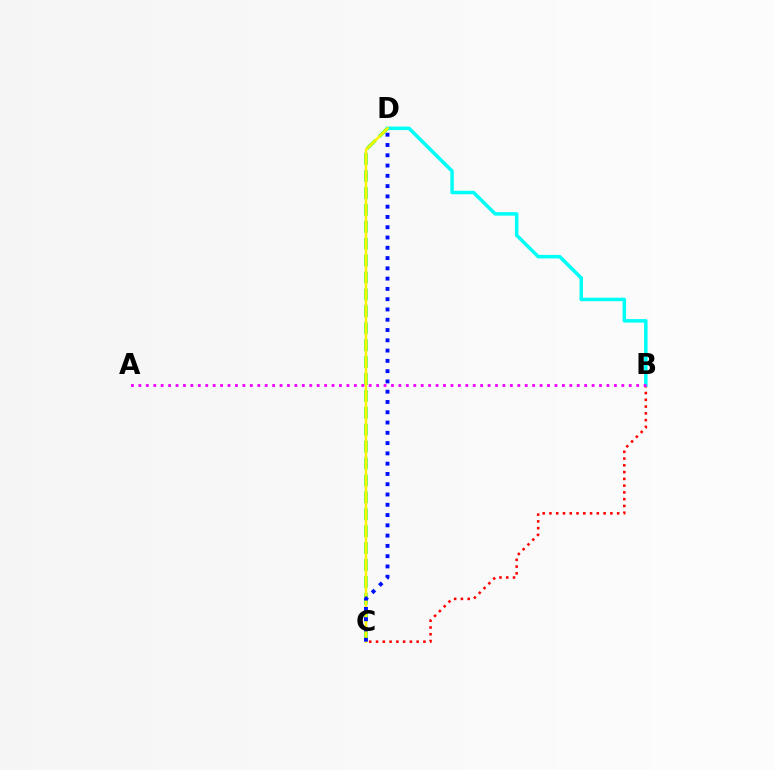{('B', 'C'): [{'color': '#ff0000', 'line_style': 'dotted', 'thickness': 1.84}], ('C', 'D'): [{'color': '#08ff00', 'line_style': 'dashed', 'thickness': 2.3}, {'color': '#fcf500', 'line_style': 'solid', 'thickness': 1.78}, {'color': '#0010ff', 'line_style': 'dotted', 'thickness': 2.79}], ('B', 'D'): [{'color': '#00fff6', 'line_style': 'solid', 'thickness': 2.53}], ('A', 'B'): [{'color': '#ee00ff', 'line_style': 'dotted', 'thickness': 2.02}]}